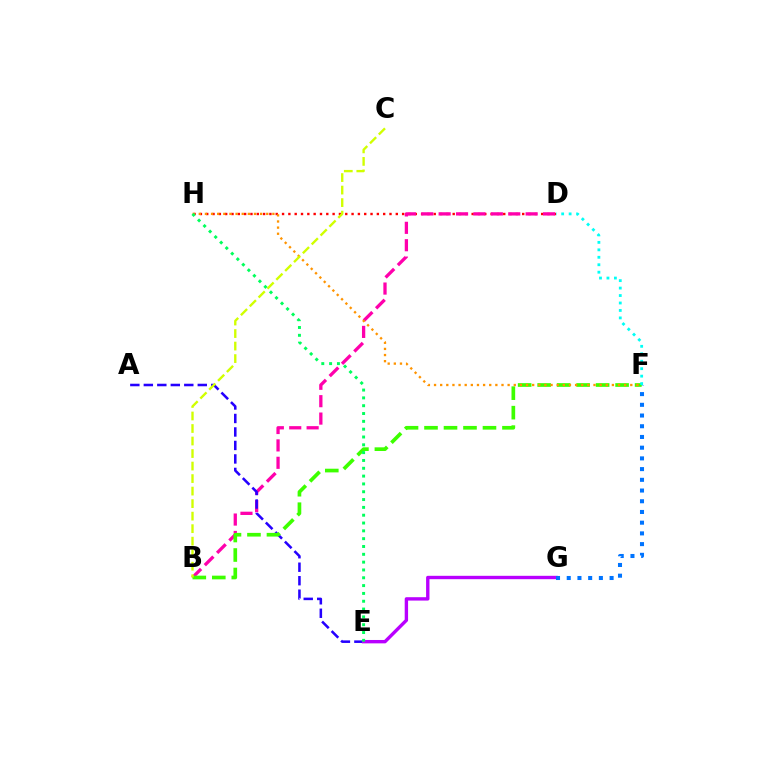{('D', 'H'): [{'color': '#ff0000', 'line_style': 'dotted', 'thickness': 1.72}], ('B', 'D'): [{'color': '#ff00ac', 'line_style': 'dashed', 'thickness': 2.36}], ('A', 'E'): [{'color': '#2500ff', 'line_style': 'dashed', 'thickness': 1.83}], ('E', 'G'): [{'color': '#b900ff', 'line_style': 'solid', 'thickness': 2.43}], ('F', 'G'): [{'color': '#0074ff', 'line_style': 'dotted', 'thickness': 2.91}], ('B', 'F'): [{'color': '#3dff00', 'line_style': 'dashed', 'thickness': 2.65}], ('F', 'H'): [{'color': '#ff9400', 'line_style': 'dotted', 'thickness': 1.67}], ('B', 'C'): [{'color': '#d1ff00', 'line_style': 'dashed', 'thickness': 1.7}], ('D', 'F'): [{'color': '#00fff6', 'line_style': 'dotted', 'thickness': 2.03}], ('E', 'H'): [{'color': '#00ff5c', 'line_style': 'dotted', 'thickness': 2.13}]}